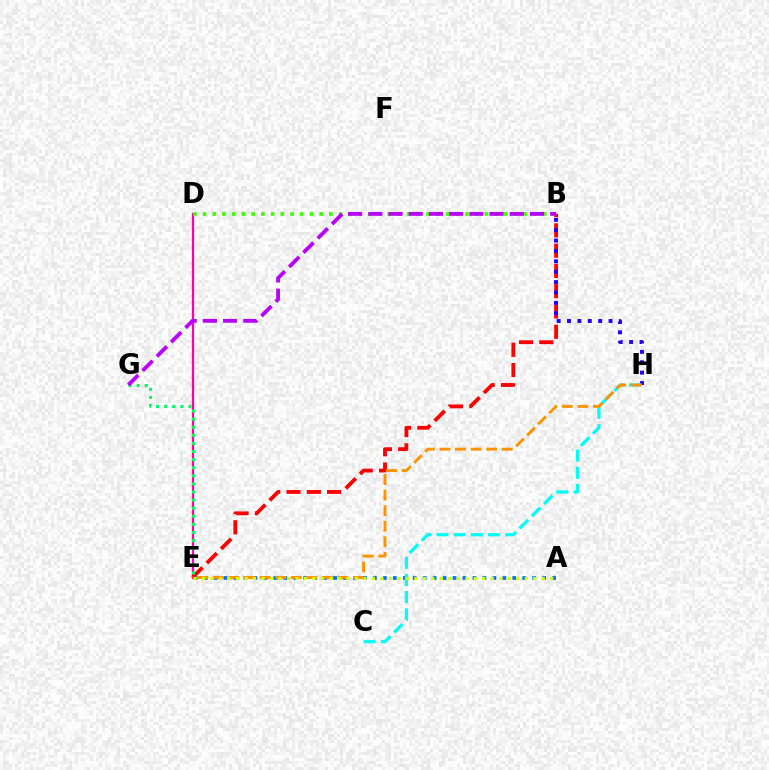{('A', 'E'): [{'color': '#0074ff', 'line_style': 'dotted', 'thickness': 2.71}, {'color': '#d1ff00', 'line_style': 'dotted', 'thickness': 2.31}], ('D', 'E'): [{'color': '#ff00ac', 'line_style': 'solid', 'thickness': 1.6}], ('B', 'E'): [{'color': '#ff0000', 'line_style': 'dashed', 'thickness': 2.75}], ('B', 'D'): [{'color': '#3dff00', 'line_style': 'dotted', 'thickness': 2.64}], ('B', 'H'): [{'color': '#2500ff', 'line_style': 'dotted', 'thickness': 2.82}], ('E', 'G'): [{'color': '#00ff5c', 'line_style': 'dotted', 'thickness': 2.2}], ('C', 'H'): [{'color': '#00fff6', 'line_style': 'dashed', 'thickness': 2.34}], ('E', 'H'): [{'color': '#ff9400', 'line_style': 'dashed', 'thickness': 2.11}], ('B', 'G'): [{'color': '#b900ff', 'line_style': 'dashed', 'thickness': 2.75}]}